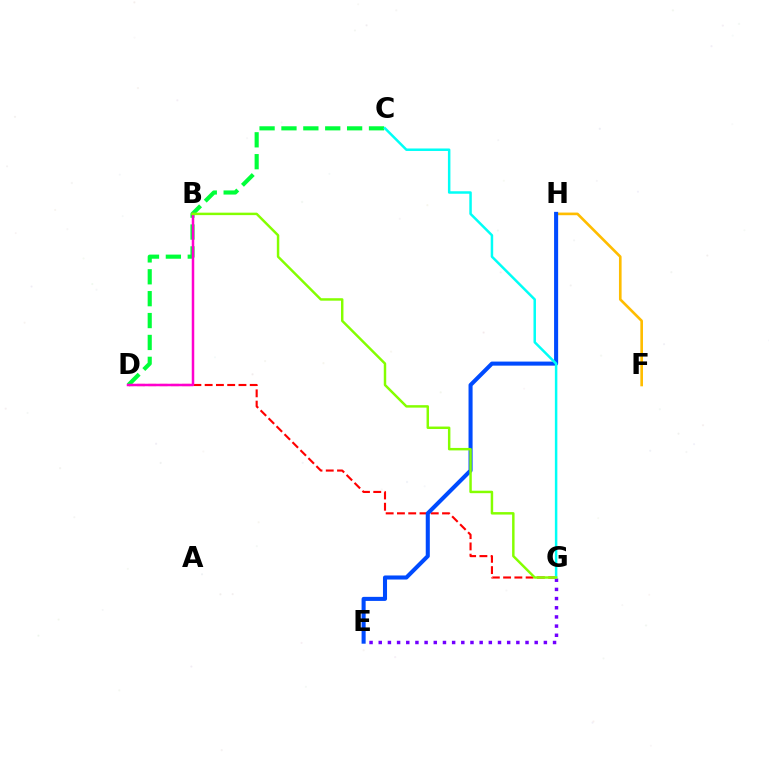{('D', 'G'): [{'color': '#ff0000', 'line_style': 'dashed', 'thickness': 1.53}], ('F', 'H'): [{'color': '#ffbd00', 'line_style': 'solid', 'thickness': 1.9}], ('E', 'G'): [{'color': '#7200ff', 'line_style': 'dotted', 'thickness': 2.49}], ('C', 'D'): [{'color': '#00ff39', 'line_style': 'dashed', 'thickness': 2.97}], ('E', 'H'): [{'color': '#004bff', 'line_style': 'solid', 'thickness': 2.92}], ('B', 'D'): [{'color': '#ff00cf', 'line_style': 'solid', 'thickness': 1.8}], ('C', 'G'): [{'color': '#00fff6', 'line_style': 'solid', 'thickness': 1.79}], ('B', 'G'): [{'color': '#84ff00', 'line_style': 'solid', 'thickness': 1.77}]}